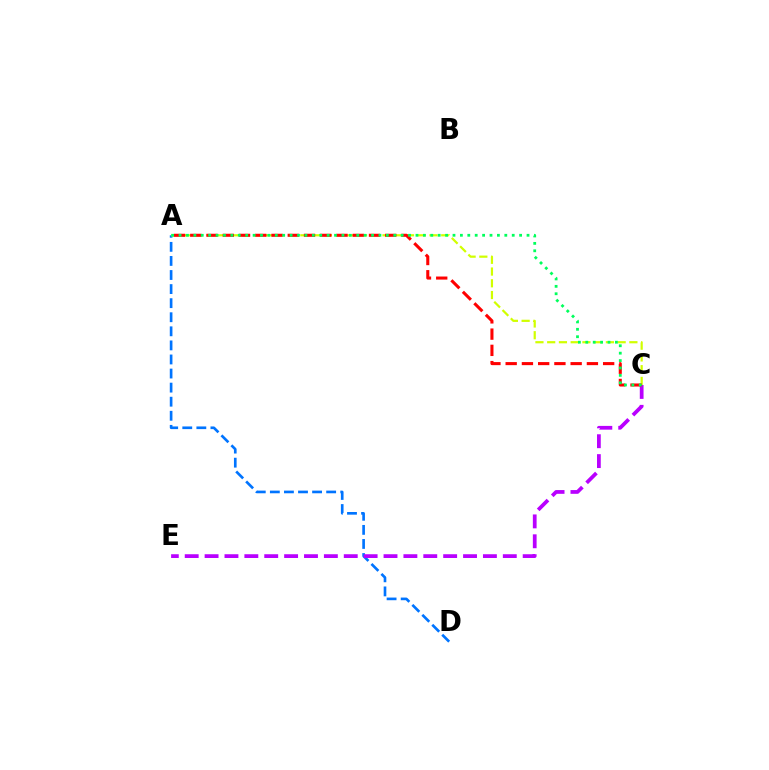{('A', 'D'): [{'color': '#0074ff', 'line_style': 'dashed', 'thickness': 1.91}], ('A', 'C'): [{'color': '#d1ff00', 'line_style': 'dashed', 'thickness': 1.59}, {'color': '#ff0000', 'line_style': 'dashed', 'thickness': 2.21}, {'color': '#00ff5c', 'line_style': 'dotted', 'thickness': 2.01}], ('C', 'E'): [{'color': '#b900ff', 'line_style': 'dashed', 'thickness': 2.7}]}